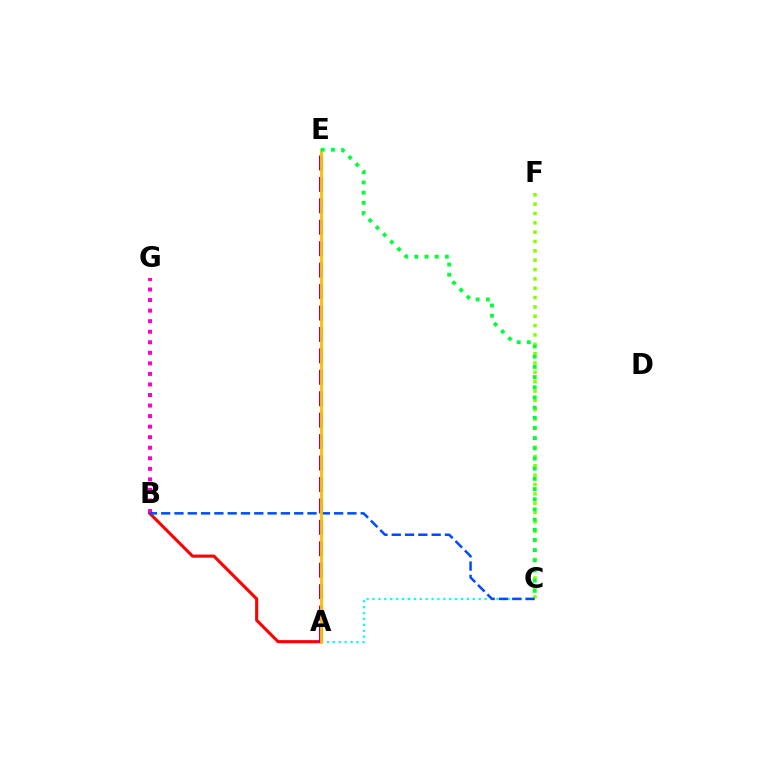{('A', 'B'): [{'color': '#ff0000', 'line_style': 'solid', 'thickness': 2.22}], ('A', 'C'): [{'color': '#00fff6', 'line_style': 'dotted', 'thickness': 1.6}], ('A', 'E'): [{'color': '#7200ff', 'line_style': 'dashed', 'thickness': 2.91}, {'color': '#ffbd00', 'line_style': 'solid', 'thickness': 2.05}], ('B', 'G'): [{'color': '#ff00cf', 'line_style': 'dotted', 'thickness': 2.87}], ('C', 'F'): [{'color': '#84ff00', 'line_style': 'dotted', 'thickness': 2.54}], ('B', 'C'): [{'color': '#004bff', 'line_style': 'dashed', 'thickness': 1.81}], ('C', 'E'): [{'color': '#00ff39', 'line_style': 'dotted', 'thickness': 2.77}]}